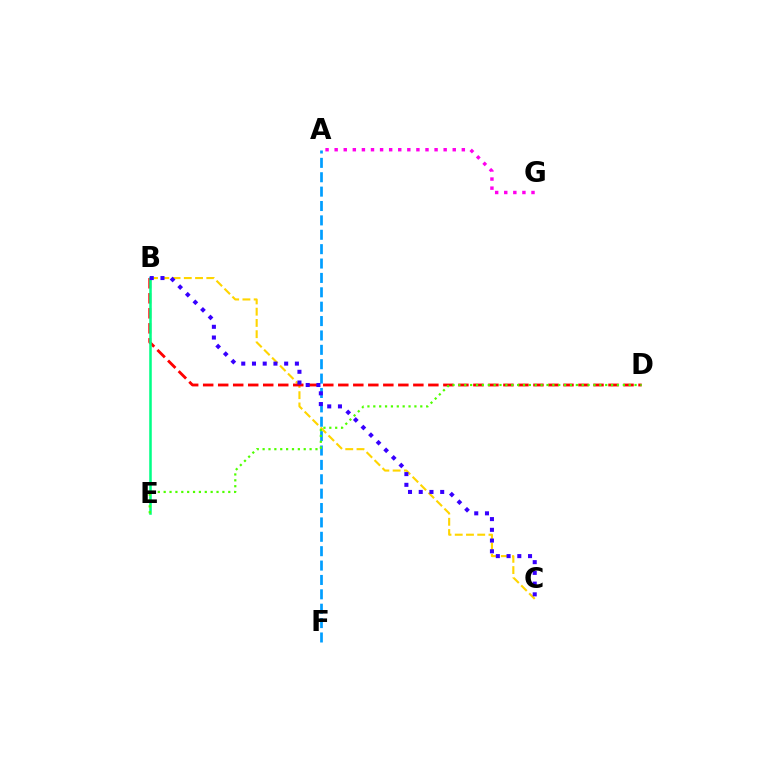{('A', 'F'): [{'color': '#009eff', 'line_style': 'dashed', 'thickness': 1.95}], ('B', 'C'): [{'color': '#ffd500', 'line_style': 'dashed', 'thickness': 1.53}, {'color': '#3700ff', 'line_style': 'dotted', 'thickness': 2.92}], ('B', 'D'): [{'color': '#ff0000', 'line_style': 'dashed', 'thickness': 2.04}], ('A', 'G'): [{'color': '#ff00ed', 'line_style': 'dotted', 'thickness': 2.47}], ('B', 'E'): [{'color': '#00ff86', 'line_style': 'solid', 'thickness': 1.83}], ('D', 'E'): [{'color': '#4fff00', 'line_style': 'dotted', 'thickness': 1.6}]}